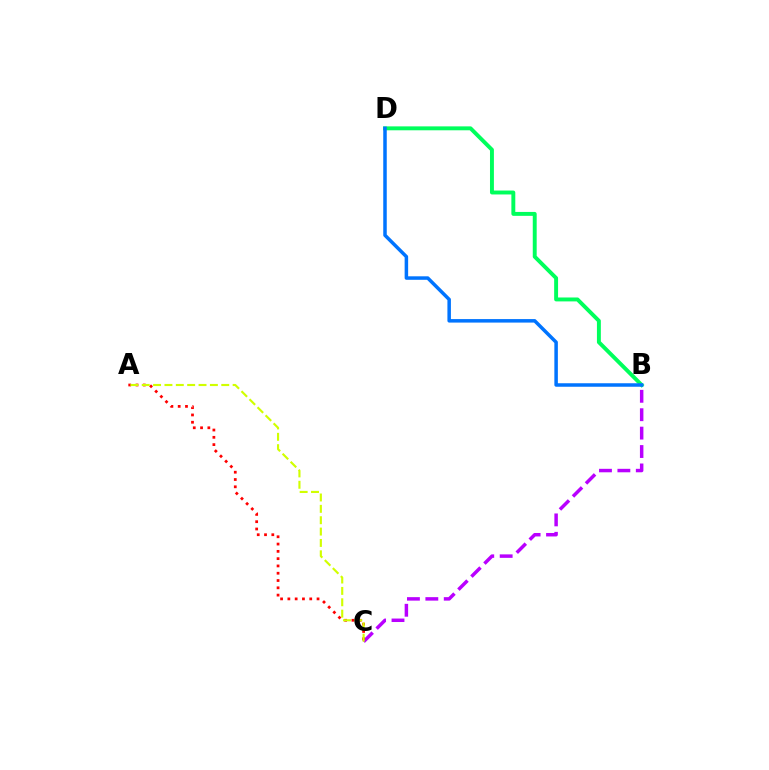{('B', 'C'): [{'color': '#b900ff', 'line_style': 'dashed', 'thickness': 2.5}], ('A', 'C'): [{'color': '#ff0000', 'line_style': 'dotted', 'thickness': 1.98}, {'color': '#d1ff00', 'line_style': 'dashed', 'thickness': 1.54}], ('B', 'D'): [{'color': '#00ff5c', 'line_style': 'solid', 'thickness': 2.82}, {'color': '#0074ff', 'line_style': 'solid', 'thickness': 2.52}]}